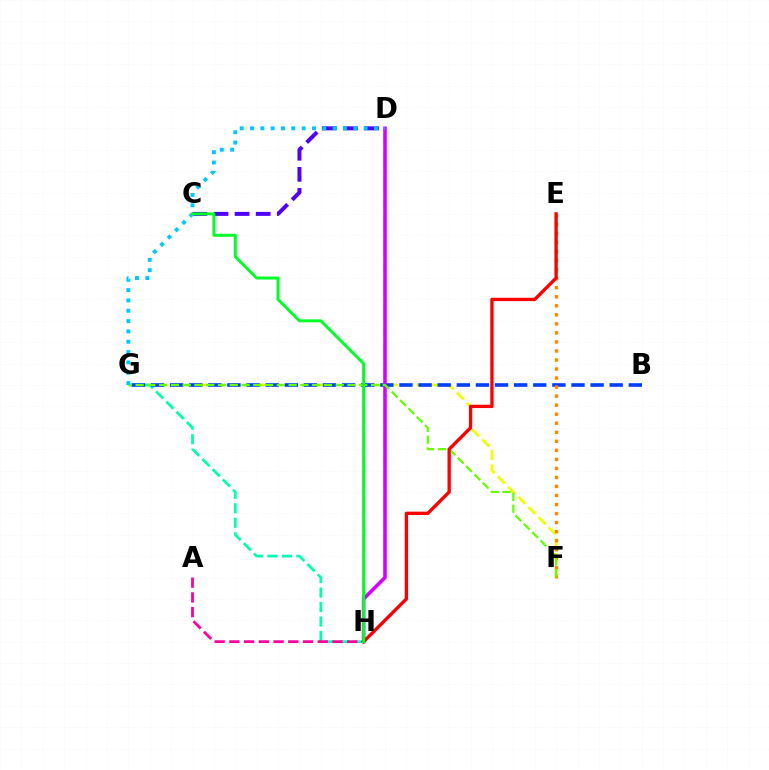{('F', 'G'): [{'color': '#eeff00', 'line_style': 'dashed', 'thickness': 1.96}, {'color': '#66ff00', 'line_style': 'dashed', 'thickness': 1.6}], ('G', 'H'): [{'color': '#00ffaf', 'line_style': 'dashed', 'thickness': 1.97}], ('B', 'G'): [{'color': '#003fff', 'line_style': 'dashed', 'thickness': 2.6}], ('E', 'F'): [{'color': '#ff8800', 'line_style': 'dotted', 'thickness': 2.45}], ('C', 'D'): [{'color': '#4f00ff', 'line_style': 'dashed', 'thickness': 2.87}], ('D', 'H'): [{'color': '#d600ff', 'line_style': 'solid', 'thickness': 2.58}], ('A', 'H'): [{'color': '#ff00a0', 'line_style': 'dashed', 'thickness': 2.0}], ('E', 'H'): [{'color': '#ff0000', 'line_style': 'solid', 'thickness': 2.41}], ('D', 'G'): [{'color': '#00c7ff', 'line_style': 'dotted', 'thickness': 2.81}], ('C', 'H'): [{'color': '#00ff27', 'line_style': 'solid', 'thickness': 2.13}]}